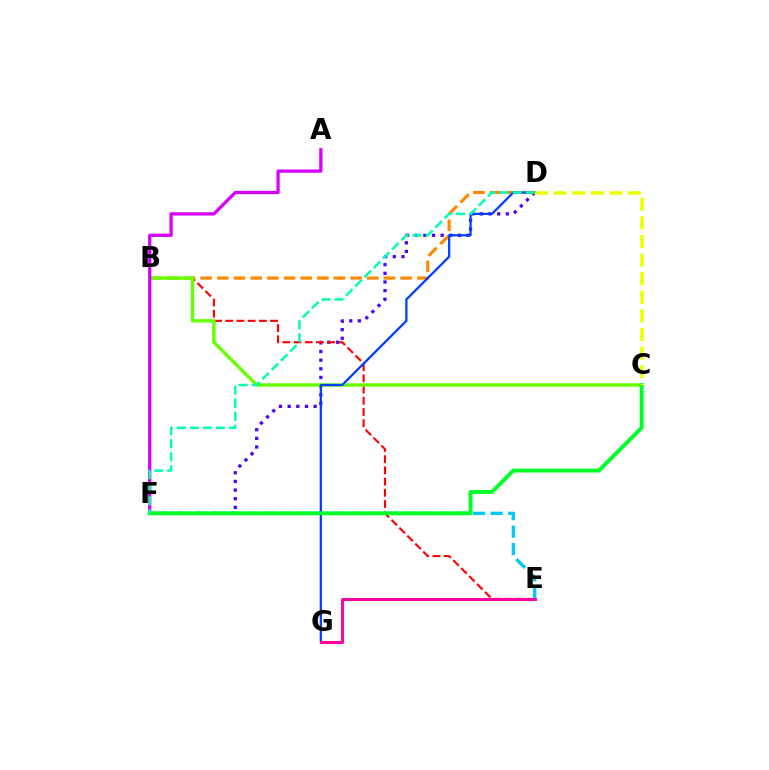{('D', 'F'): [{'color': '#4f00ff', 'line_style': 'dotted', 'thickness': 2.35}, {'color': '#00ffaf', 'line_style': 'dashed', 'thickness': 1.78}], ('B', 'E'): [{'color': '#ff0000', 'line_style': 'dashed', 'thickness': 1.52}], ('E', 'F'): [{'color': '#00c7ff', 'line_style': 'dashed', 'thickness': 2.38}], ('B', 'D'): [{'color': '#ff8800', 'line_style': 'dashed', 'thickness': 2.26}], ('B', 'C'): [{'color': '#66ff00', 'line_style': 'solid', 'thickness': 2.45}], ('D', 'G'): [{'color': '#003fff', 'line_style': 'solid', 'thickness': 1.63}], ('E', 'G'): [{'color': '#ff00a0', 'line_style': 'solid', 'thickness': 2.13}], ('A', 'F'): [{'color': '#d600ff', 'line_style': 'solid', 'thickness': 2.35}], ('C', 'F'): [{'color': '#00ff27', 'line_style': 'solid', 'thickness': 2.81}], ('C', 'D'): [{'color': '#eeff00', 'line_style': 'dashed', 'thickness': 2.53}]}